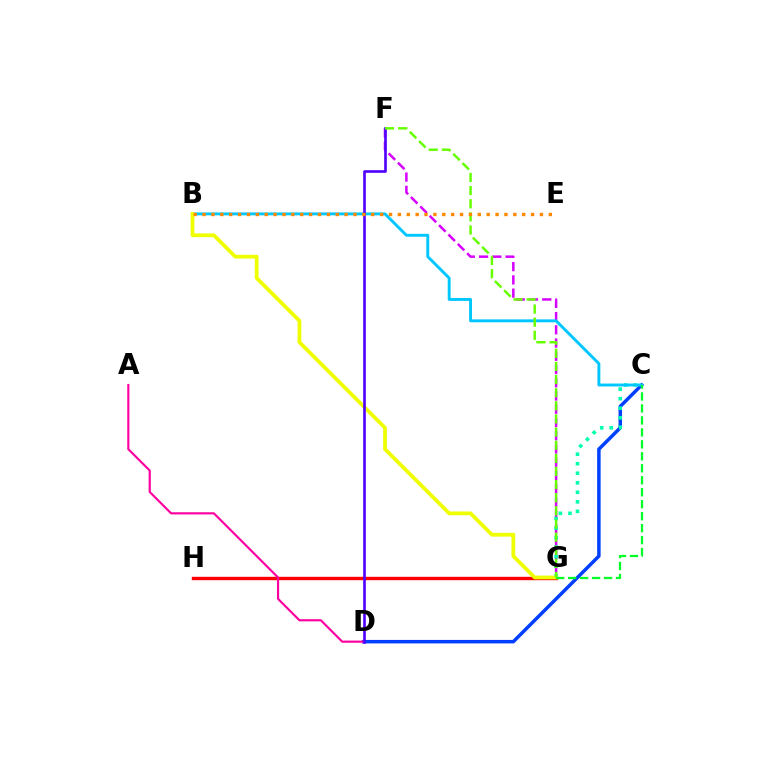{('G', 'H'): [{'color': '#ff0000', 'line_style': 'solid', 'thickness': 2.44}], ('C', 'D'): [{'color': '#003fff', 'line_style': 'solid', 'thickness': 2.5}], ('F', 'G'): [{'color': '#d600ff', 'line_style': 'dashed', 'thickness': 1.8}, {'color': '#66ff00', 'line_style': 'dashed', 'thickness': 1.78}], ('A', 'D'): [{'color': '#ff00a0', 'line_style': 'solid', 'thickness': 1.56}], ('C', 'G'): [{'color': '#00ffaf', 'line_style': 'dotted', 'thickness': 2.59}, {'color': '#00ff27', 'line_style': 'dashed', 'thickness': 1.63}], ('B', 'C'): [{'color': '#00c7ff', 'line_style': 'solid', 'thickness': 2.1}], ('B', 'G'): [{'color': '#eeff00', 'line_style': 'solid', 'thickness': 2.7}], ('D', 'F'): [{'color': '#4f00ff', 'line_style': 'solid', 'thickness': 1.9}], ('B', 'E'): [{'color': '#ff8800', 'line_style': 'dotted', 'thickness': 2.41}]}